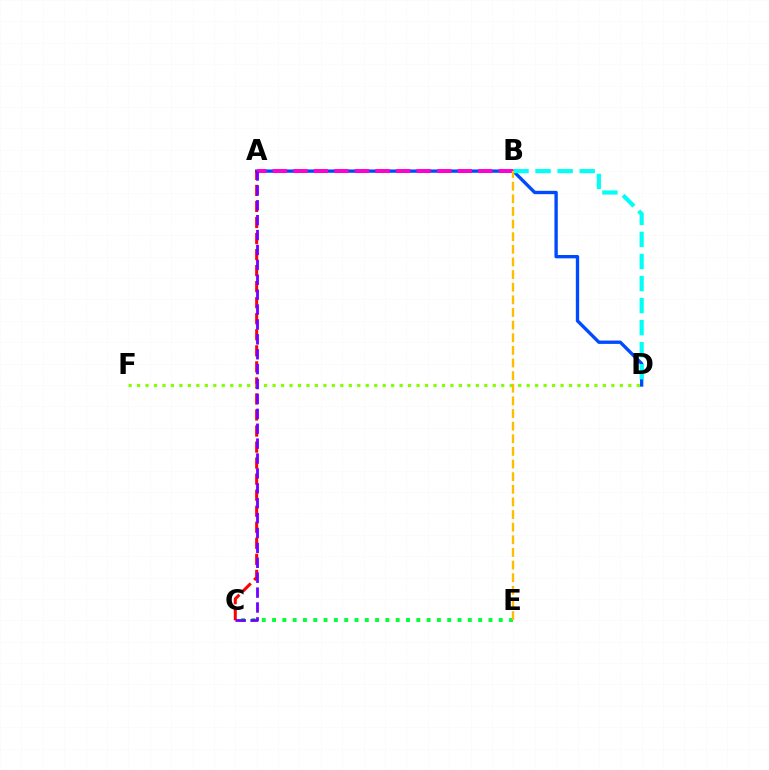{('C', 'E'): [{'color': '#00ff39', 'line_style': 'dotted', 'thickness': 2.8}], ('A', 'D'): [{'color': '#004bff', 'line_style': 'solid', 'thickness': 2.41}], ('A', 'C'): [{'color': '#ff0000', 'line_style': 'dashed', 'thickness': 2.18}, {'color': '#7200ff', 'line_style': 'dashed', 'thickness': 2.02}], ('A', 'B'): [{'color': '#ff00cf', 'line_style': 'dashed', 'thickness': 2.79}], ('D', 'F'): [{'color': '#84ff00', 'line_style': 'dotted', 'thickness': 2.3}], ('B', 'D'): [{'color': '#00fff6', 'line_style': 'dashed', 'thickness': 3.0}], ('B', 'E'): [{'color': '#ffbd00', 'line_style': 'dashed', 'thickness': 1.72}]}